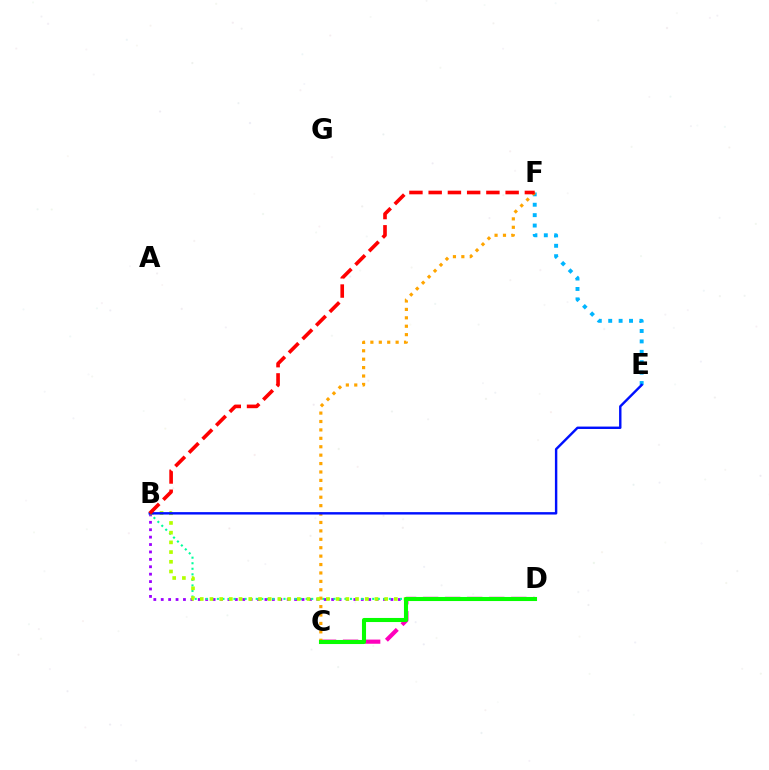{('E', 'F'): [{'color': '#00b5ff', 'line_style': 'dotted', 'thickness': 2.83}], ('C', 'D'): [{'color': '#ff00bd', 'line_style': 'dashed', 'thickness': 3.0}, {'color': '#08ff00', 'line_style': 'solid', 'thickness': 2.93}], ('B', 'D'): [{'color': '#9b00ff', 'line_style': 'dotted', 'thickness': 2.01}, {'color': '#00ff9d', 'line_style': 'dotted', 'thickness': 1.51}, {'color': '#b3ff00', 'line_style': 'dotted', 'thickness': 2.64}], ('C', 'F'): [{'color': '#ffa500', 'line_style': 'dotted', 'thickness': 2.29}], ('B', 'E'): [{'color': '#0010ff', 'line_style': 'solid', 'thickness': 1.74}], ('B', 'F'): [{'color': '#ff0000', 'line_style': 'dashed', 'thickness': 2.61}]}